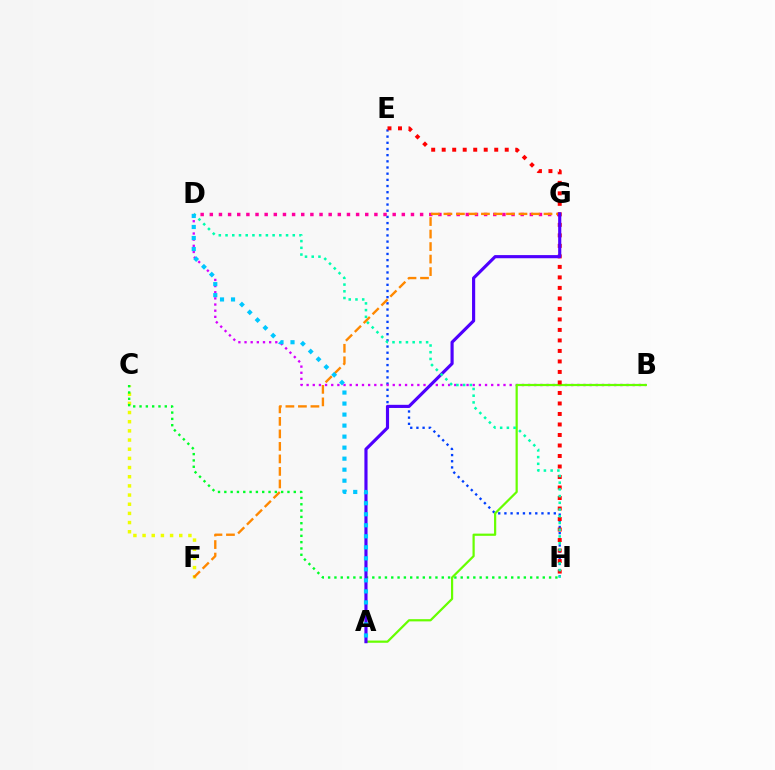{('E', 'H'): [{'color': '#003fff', 'line_style': 'dotted', 'thickness': 1.68}, {'color': '#ff0000', 'line_style': 'dotted', 'thickness': 2.85}], ('C', 'F'): [{'color': '#eeff00', 'line_style': 'dotted', 'thickness': 2.49}], ('D', 'G'): [{'color': '#ff00a0', 'line_style': 'dotted', 'thickness': 2.48}], ('B', 'D'): [{'color': '#d600ff', 'line_style': 'dotted', 'thickness': 1.67}], ('C', 'H'): [{'color': '#00ff27', 'line_style': 'dotted', 'thickness': 1.72}], ('A', 'B'): [{'color': '#66ff00', 'line_style': 'solid', 'thickness': 1.59}], ('F', 'G'): [{'color': '#ff8800', 'line_style': 'dashed', 'thickness': 1.7}], ('A', 'G'): [{'color': '#4f00ff', 'line_style': 'solid', 'thickness': 2.27}], ('D', 'H'): [{'color': '#00ffaf', 'line_style': 'dotted', 'thickness': 1.83}], ('A', 'D'): [{'color': '#00c7ff', 'line_style': 'dotted', 'thickness': 2.99}]}